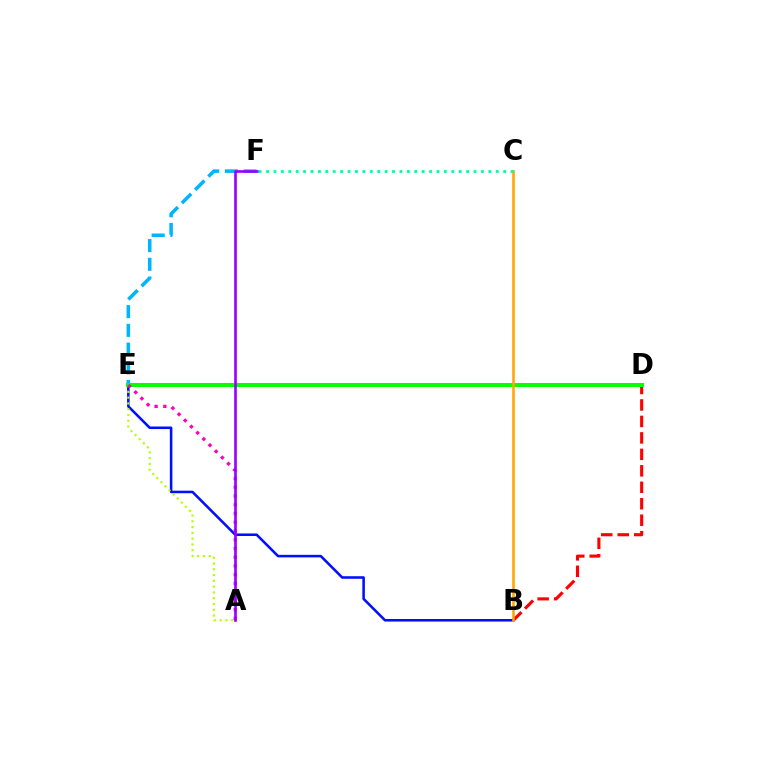{('B', 'D'): [{'color': '#ff0000', 'line_style': 'dashed', 'thickness': 2.24}], ('E', 'F'): [{'color': '#00b5ff', 'line_style': 'dashed', 'thickness': 2.54}], ('B', 'E'): [{'color': '#0010ff', 'line_style': 'solid', 'thickness': 1.84}], ('A', 'E'): [{'color': '#b3ff00', 'line_style': 'dotted', 'thickness': 1.57}, {'color': '#ff00bd', 'line_style': 'dotted', 'thickness': 2.38}], ('D', 'E'): [{'color': '#08ff00', 'line_style': 'solid', 'thickness': 2.91}], ('B', 'C'): [{'color': '#ffa500', 'line_style': 'solid', 'thickness': 1.86}], ('A', 'F'): [{'color': '#9b00ff', 'line_style': 'solid', 'thickness': 1.91}], ('C', 'F'): [{'color': '#00ff9d', 'line_style': 'dotted', 'thickness': 2.01}]}